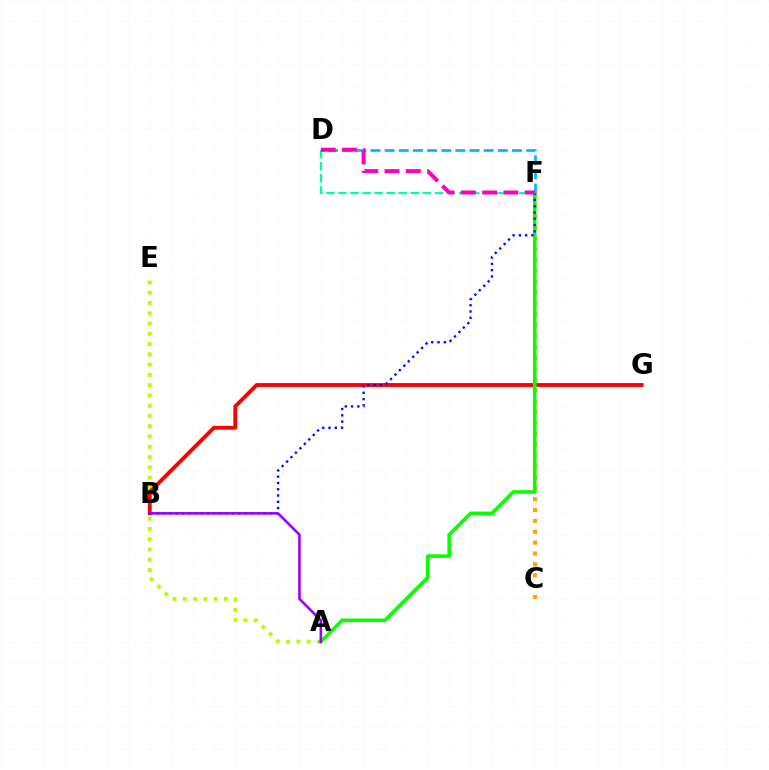{('A', 'E'): [{'color': '#b3ff00', 'line_style': 'dotted', 'thickness': 2.79}], ('C', 'F'): [{'color': '#ffa500', 'line_style': 'dotted', 'thickness': 2.95}], ('B', 'G'): [{'color': '#ff0000', 'line_style': 'solid', 'thickness': 2.77}], ('A', 'F'): [{'color': '#08ff00', 'line_style': 'solid', 'thickness': 2.58}], ('B', 'F'): [{'color': '#0010ff', 'line_style': 'dotted', 'thickness': 1.71}], ('D', 'F'): [{'color': '#00ff9d', 'line_style': 'dashed', 'thickness': 1.64}, {'color': '#00b5ff', 'line_style': 'dashed', 'thickness': 1.92}, {'color': '#ff00bd', 'line_style': 'dashed', 'thickness': 2.89}], ('A', 'B'): [{'color': '#9b00ff', 'line_style': 'solid', 'thickness': 1.85}]}